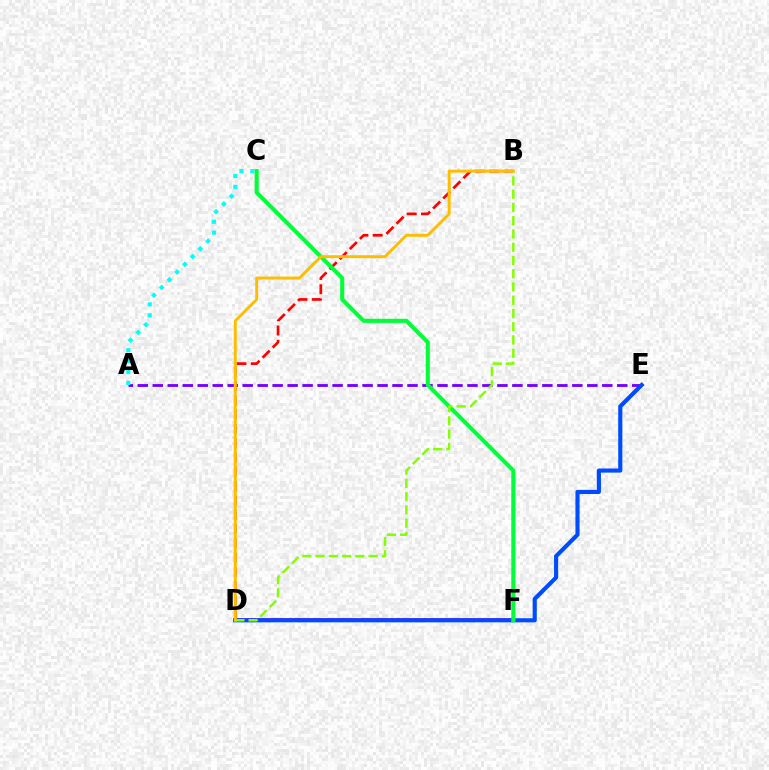{('A', 'E'): [{'color': '#7200ff', 'line_style': 'dashed', 'thickness': 2.04}], ('A', 'C'): [{'color': '#00fff6', 'line_style': 'dotted', 'thickness': 2.97}], ('D', 'F'): [{'color': '#ff00cf', 'line_style': 'solid', 'thickness': 2.77}], ('B', 'D'): [{'color': '#ff0000', 'line_style': 'dashed', 'thickness': 1.94}, {'color': '#ffbd00', 'line_style': 'solid', 'thickness': 2.11}, {'color': '#84ff00', 'line_style': 'dashed', 'thickness': 1.8}], ('D', 'E'): [{'color': '#004bff', 'line_style': 'solid', 'thickness': 2.98}], ('C', 'F'): [{'color': '#00ff39', 'line_style': 'solid', 'thickness': 2.94}]}